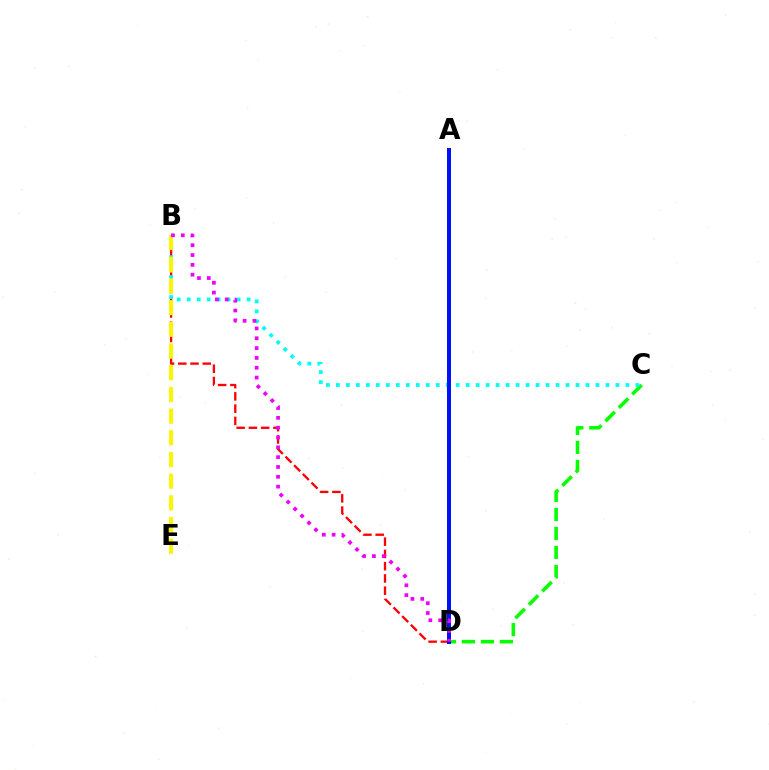{('B', 'D'): [{'color': '#ff0000', 'line_style': 'dashed', 'thickness': 1.67}, {'color': '#ee00ff', 'line_style': 'dotted', 'thickness': 2.67}], ('C', 'D'): [{'color': '#08ff00', 'line_style': 'dashed', 'thickness': 2.58}], ('B', 'C'): [{'color': '#00fff6', 'line_style': 'dotted', 'thickness': 2.71}], ('B', 'E'): [{'color': '#fcf500', 'line_style': 'dashed', 'thickness': 2.95}], ('A', 'D'): [{'color': '#0010ff', 'line_style': 'solid', 'thickness': 2.88}]}